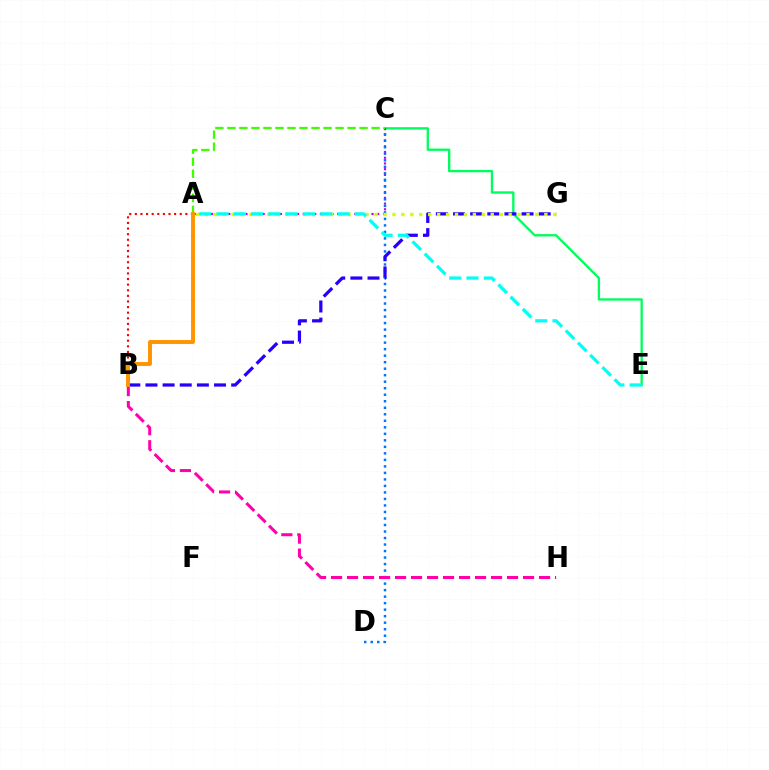{('A', 'B'): [{'color': '#ff0000', 'line_style': 'dotted', 'thickness': 1.52}, {'color': '#ff9400', 'line_style': 'solid', 'thickness': 2.83}], ('C', 'E'): [{'color': '#00ff5c', 'line_style': 'solid', 'thickness': 1.68}], ('A', 'C'): [{'color': '#b900ff', 'line_style': 'dotted', 'thickness': 1.56}, {'color': '#3dff00', 'line_style': 'dashed', 'thickness': 1.63}], ('C', 'D'): [{'color': '#0074ff', 'line_style': 'dotted', 'thickness': 1.77}], ('B', 'H'): [{'color': '#ff00ac', 'line_style': 'dashed', 'thickness': 2.17}], ('B', 'G'): [{'color': '#2500ff', 'line_style': 'dashed', 'thickness': 2.33}], ('A', 'G'): [{'color': '#d1ff00', 'line_style': 'dotted', 'thickness': 2.43}], ('A', 'E'): [{'color': '#00fff6', 'line_style': 'dashed', 'thickness': 2.35}]}